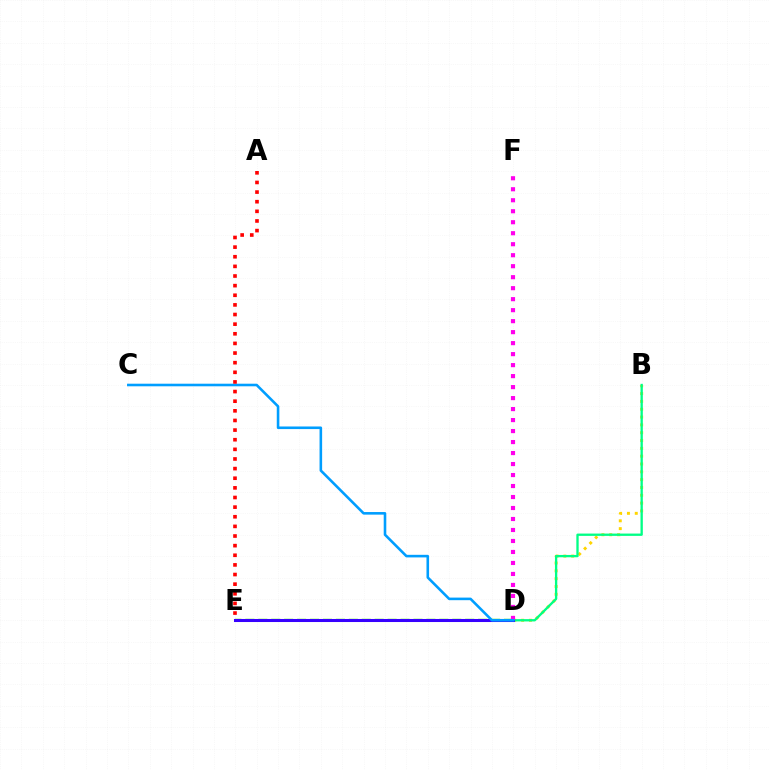{('B', 'D'): [{'color': '#ffd500', 'line_style': 'dotted', 'thickness': 2.12}, {'color': '#00ff86', 'line_style': 'solid', 'thickness': 1.67}], ('D', 'E'): [{'color': '#4fff00', 'line_style': 'dashed', 'thickness': 1.76}, {'color': '#3700ff', 'line_style': 'solid', 'thickness': 2.2}], ('D', 'F'): [{'color': '#ff00ed', 'line_style': 'dotted', 'thickness': 2.99}], ('C', 'D'): [{'color': '#009eff', 'line_style': 'solid', 'thickness': 1.87}], ('A', 'E'): [{'color': '#ff0000', 'line_style': 'dotted', 'thickness': 2.62}]}